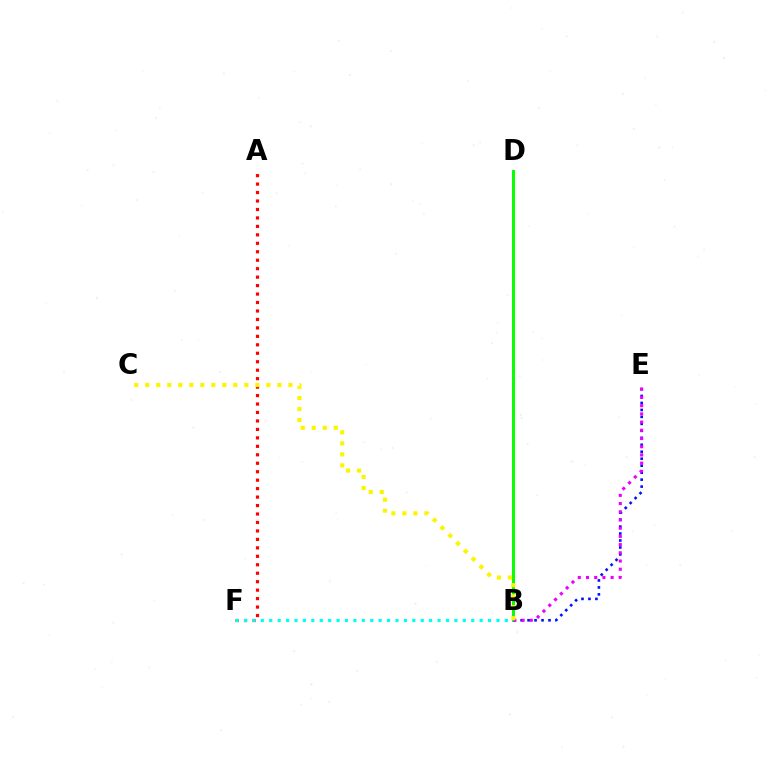{('A', 'F'): [{'color': '#ff0000', 'line_style': 'dotted', 'thickness': 2.3}], ('B', 'D'): [{'color': '#08ff00', 'line_style': 'solid', 'thickness': 2.16}], ('B', 'E'): [{'color': '#0010ff', 'line_style': 'dotted', 'thickness': 1.89}, {'color': '#ee00ff', 'line_style': 'dotted', 'thickness': 2.23}], ('B', 'C'): [{'color': '#fcf500', 'line_style': 'dotted', 'thickness': 2.99}], ('B', 'F'): [{'color': '#00fff6', 'line_style': 'dotted', 'thickness': 2.29}]}